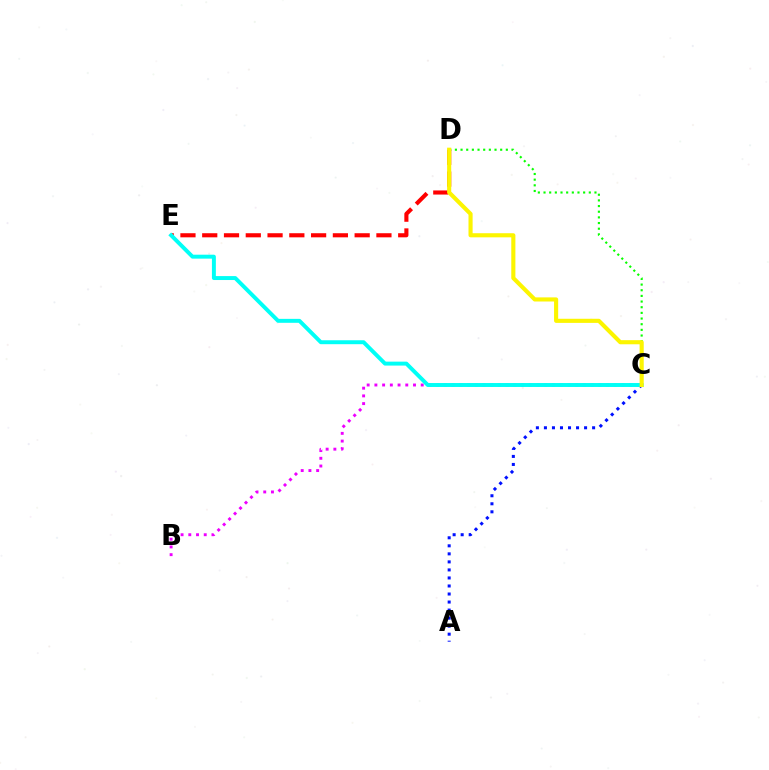{('C', 'D'): [{'color': '#08ff00', 'line_style': 'dotted', 'thickness': 1.54}, {'color': '#fcf500', 'line_style': 'solid', 'thickness': 2.96}], ('D', 'E'): [{'color': '#ff0000', 'line_style': 'dashed', 'thickness': 2.96}], ('A', 'C'): [{'color': '#0010ff', 'line_style': 'dotted', 'thickness': 2.18}], ('B', 'C'): [{'color': '#ee00ff', 'line_style': 'dotted', 'thickness': 2.1}], ('C', 'E'): [{'color': '#00fff6', 'line_style': 'solid', 'thickness': 2.84}]}